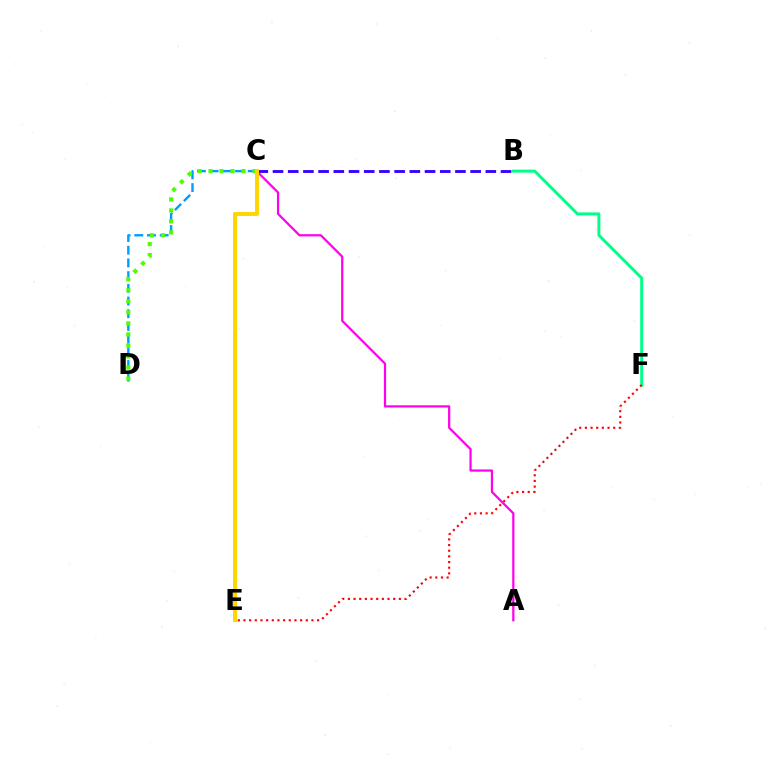{('C', 'D'): [{'color': '#009eff', 'line_style': 'dashed', 'thickness': 1.73}, {'color': '#4fff00', 'line_style': 'dotted', 'thickness': 2.99}], ('A', 'C'): [{'color': '#ff00ed', 'line_style': 'solid', 'thickness': 1.6}], ('B', 'F'): [{'color': '#00ff86', 'line_style': 'solid', 'thickness': 2.12}], ('B', 'C'): [{'color': '#3700ff', 'line_style': 'dashed', 'thickness': 2.07}], ('C', 'E'): [{'color': '#ffd500', 'line_style': 'solid', 'thickness': 2.87}], ('E', 'F'): [{'color': '#ff0000', 'line_style': 'dotted', 'thickness': 1.54}]}